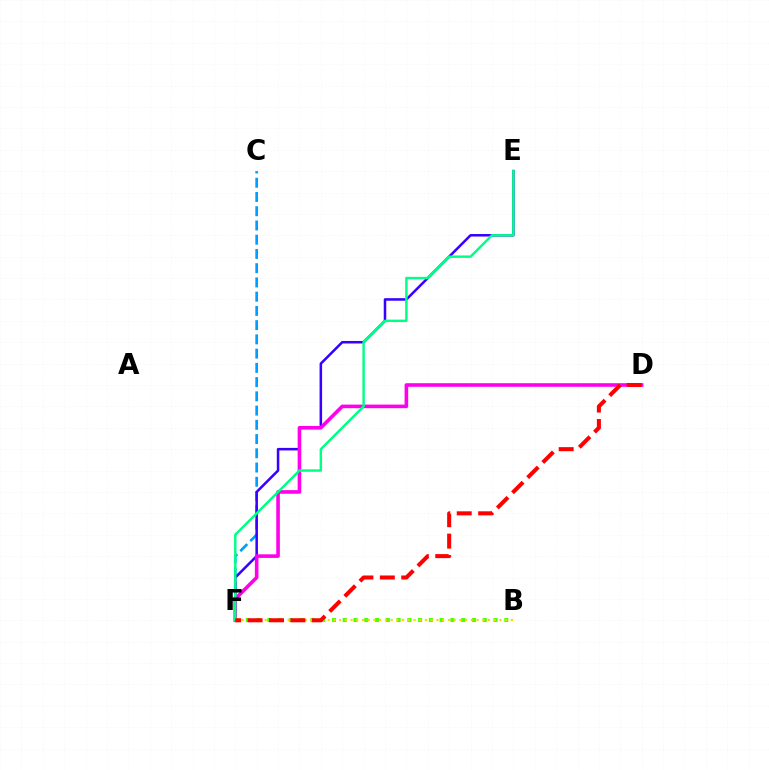{('C', 'F'): [{'color': '#009eff', 'line_style': 'dashed', 'thickness': 1.93}], ('E', 'F'): [{'color': '#3700ff', 'line_style': 'solid', 'thickness': 1.82}, {'color': '#00ff86', 'line_style': 'solid', 'thickness': 1.76}], ('D', 'F'): [{'color': '#ff00ed', 'line_style': 'solid', 'thickness': 2.6}, {'color': '#ff0000', 'line_style': 'dashed', 'thickness': 2.91}], ('B', 'F'): [{'color': '#4fff00', 'line_style': 'dotted', 'thickness': 2.93}, {'color': '#ffd500', 'line_style': 'dotted', 'thickness': 1.56}]}